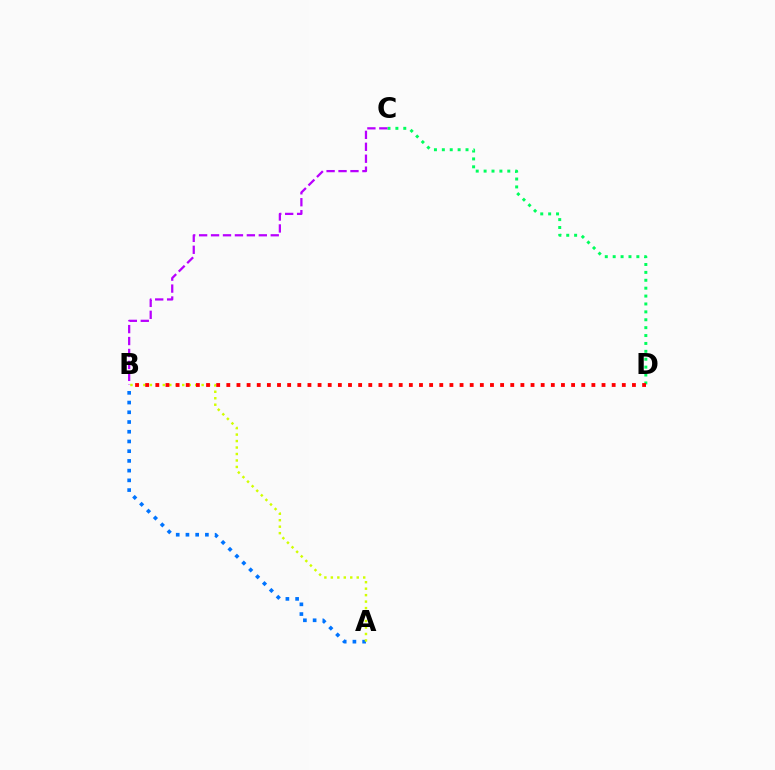{('A', 'B'): [{'color': '#0074ff', 'line_style': 'dotted', 'thickness': 2.64}, {'color': '#d1ff00', 'line_style': 'dotted', 'thickness': 1.76}], ('C', 'D'): [{'color': '#00ff5c', 'line_style': 'dotted', 'thickness': 2.15}], ('B', 'C'): [{'color': '#b900ff', 'line_style': 'dashed', 'thickness': 1.62}], ('B', 'D'): [{'color': '#ff0000', 'line_style': 'dotted', 'thickness': 2.76}]}